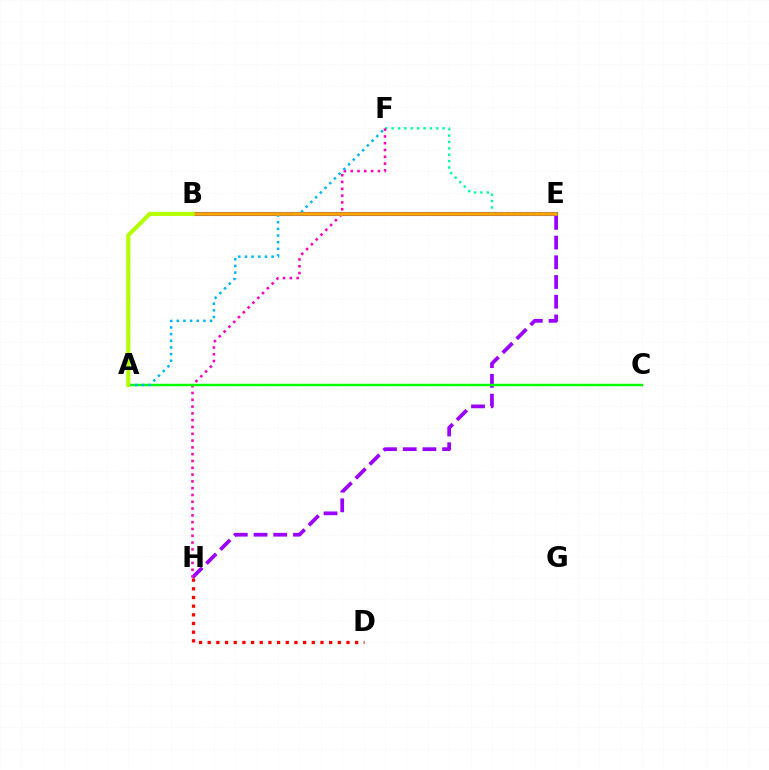{('B', 'E'): [{'color': '#0010ff', 'line_style': 'solid', 'thickness': 2.92}, {'color': '#ffa500', 'line_style': 'solid', 'thickness': 2.6}], ('E', 'H'): [{'color': '#9b00ff', 'line_style': 'dashed', 'thickness': 2.68}], ('E', 'F'): [{'color': '#00ff9d', 'line_style': 'dotted', 'thickness': 1.73}], ('F', 'H'): [{'color': '#ff00bd', 'line_style': 'dotted', 'thickness': 1.85}], ('A', 'C'): [{'color': '#08ff00', 'line_style': 'solid', 'thickness': 1.76}], ('A', 'F'): [{'color': '#00b5ff', 'line_style': 'dotted', 'thickness': 1.81}], ('A', 'B'): [{'color': '#b3ff00', 'line_style': 'solid', 'thickness': 2.96}], ('D', 'H'): [{'color': '#ff0000', 'line_style': 'dotted', 'thickness': 2.36}]}